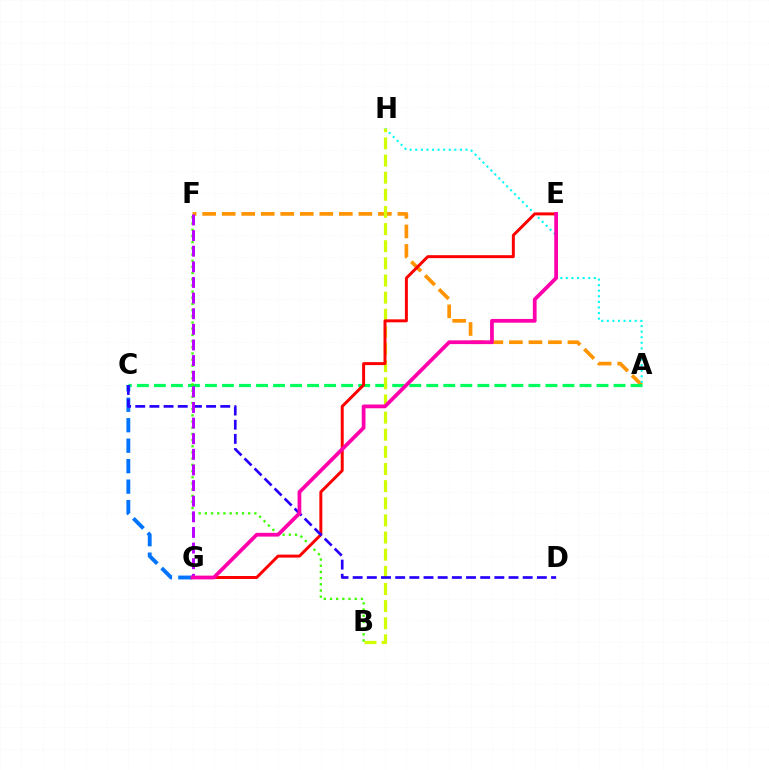{('A', 'F'): [{'color': '#ff9400', 'line_style': 'dashed', 'thickness': 2.65}], ('A', 'C'): [{'color': '#00ff5c', 'line_style': 'dashed', 'thickness': 2.31}], ('A', 'H'): [{'color': '#00fff6', 'line_style': 'dotted', 'thickness': 1.52}], ('B', 'F'): [{'color': '#3dff00', 'line_style': 'dotted', 'thickness': 1.68}], ('B', 'H'): [{'color': '#d1ff00', 'line_style': 'dashed', 'thickness': 2.33}], ('C', 'G'): [{'color': '#0074ff', 'line_style': 'dashed', 'thickness': 2.78}], ('E', 'G'): [{'color': '#ff0000', 'line_style': 'solid', 'thickness': 2.14}, {'color': '#ff00ac', 'line_style': 'solid', 'thickness': 2.7}], ('C', 'D'): [{'color': '#2500ff', 'line_style': 'dashed', 'thickness': 1.92}], ('F', 'G'): [{'color': '#b900ff', 'line_style': 'dashed', 'thickness': 2.12}]}